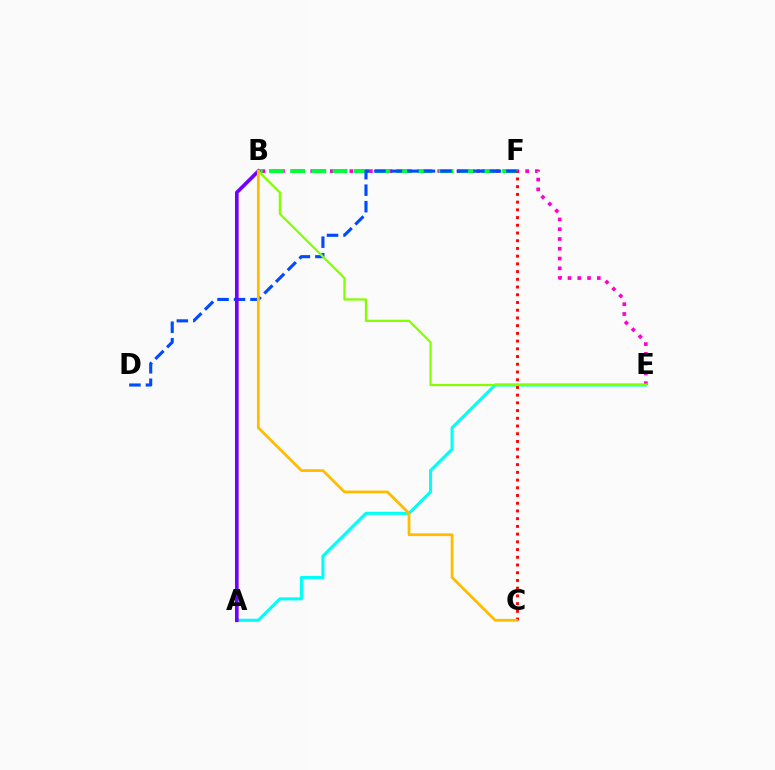{('B', 'E'): [{'color': '#ff00cf', 'line_style': 'dotted', 'thickness': 2.65}, {'color': '#84ff00', 'line_style': 'solid', 'thickness': 1.61}], ('A', 'E'): [{'color': '#00fff6', 'line_style': 'solid', 'thickness': 2.21}], ('B', 'F'): [{'color': '#00ff39', 'line_style': 'dashed', 'thickness': 2.88}], ('D', 'F'): [{'color': '#004bff', 'line_style': 'dashed', 'thickness': 2.24}], ('A', 'B'): [{'color': '#7200ff', 'line_style': 'solid', 'thickness': 2.63}], ('C', 'F'): [{'color': '#ff0000', 'line_style': 'dotted', 'thickness': 2.1}], ('B', 'C'): [{'color': '#ffbd00', 'line_style': 'solid', 'thickness': 2.01}]}